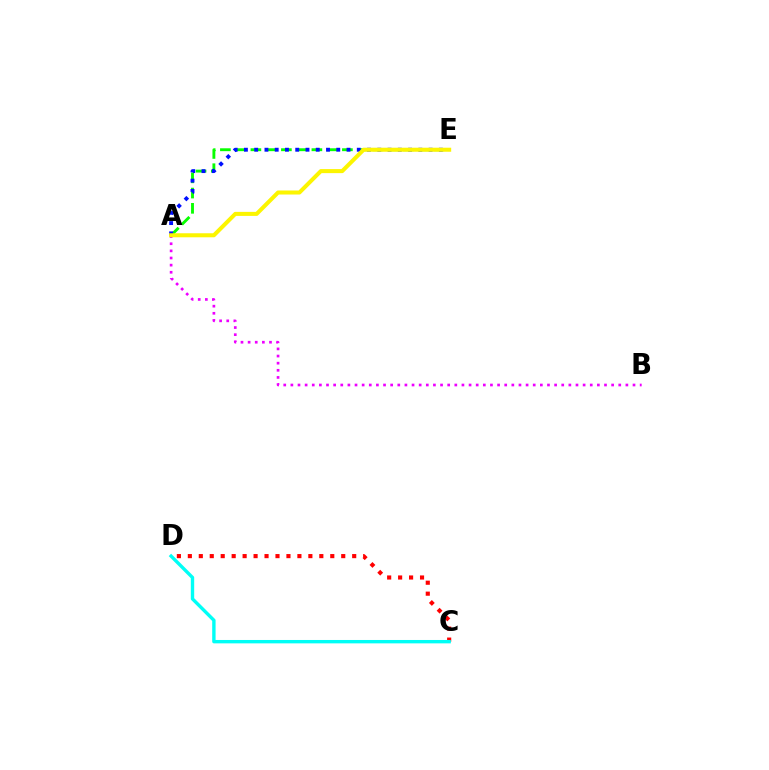{('A', 'E'): [{'color': '#08ff00', 'line_style': 'dashed', 'thickness': 2.07}, {'color': '#0010ff', 'line_style': 'dotted', 'thickness': 2.79}, {'color': '#fcf500', 'line_style': 'solid', 'thickness': 2.91}], ('A', 'B'): [{'color': '#ee00ff', 'line_style': 'dotted', 'thickness': 1.94}], ('C', 'D'): [{'color': '#ff0000', 'line_style': 'dotted', 'thickness': 2.98}, {'color': '#00fff6', 'line_style': 'solid', 'thickness': 2.43}]}